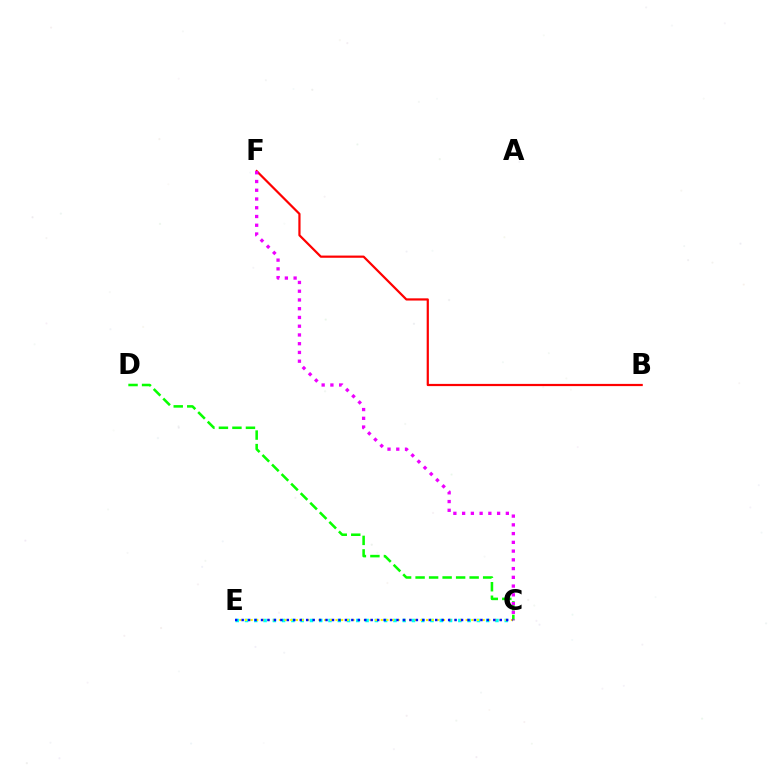{('C', 'E'): [{'color': '#00fff6', 'line_style': 'dotted', 'thickness': 2.52}, {'color': '#fcf500', 'line_style': 'dotted', 'thickness': 1.54}, {'color': '#0010ff', 'line_style': 'dotted', 'thickness': 1.75}], ('B', 'F'): [{'color': '#ff0000', 'line_style': 'solid', 'thickness': 1.59}], ('C', 'D'): [{'color': '#08ff00', 'line_style': 'dashed', 'thickness': 1.84}], ('C', 'F'): [{'color': '#ee00ff', 'line_style': 'dotted', 'thickness': 2.38}]}